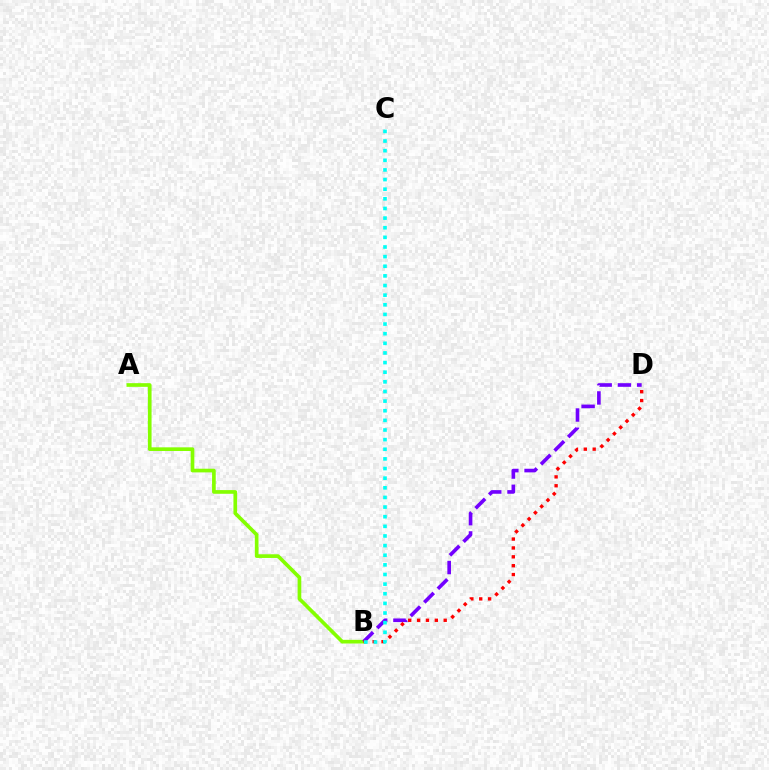{('A', 'B'): [{'color': '#84ff00', 'line_style': 'solid', 'thickness': 2.64}], ('B', 'D'): [{'color': '#7200ff', 'line_style': 'dashed', 'thickness': 2.61}, {'color': '#ff0000', 'line_style': 'dotted', 'thickness': 2.41}], ('B', 'C'): [{'color': '#00fff6', 'line_style': 'dotted', 'thickness': 2.62}]}